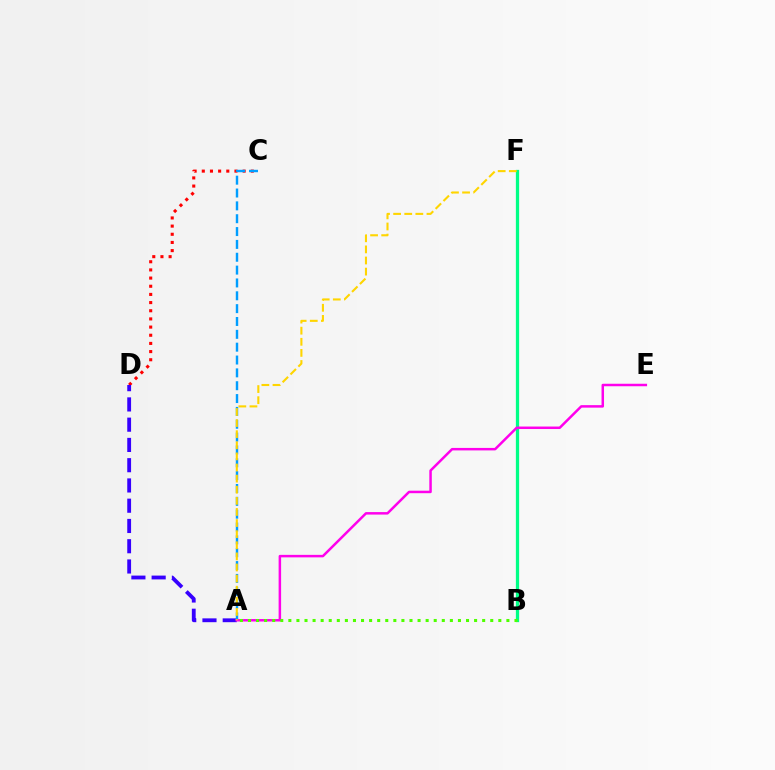{('B', 'F'): [{'color': '#00ff86', 'line_style': 'solid', 'thickness': 2.35}], ('C', 'D'): [{'color': '#ff0000', 'line_style': 'dotted', 'thickness': 2.22}], ('A', 'D'): [{'color': '#3700ff', 'line_style': 'dashed', 'thickness': 2.75}], ('A', 'C'): [{'color': '#009eff', 'line_style': 'dashed', 'thickness': 1.75}], ('A', 'E'): [{'color': '#ff00ed', 'line_style': 'solid', 'thickness': 1.79}], ('A', 'B'): [{'color': '#4fff00', 'line_style': 'dotted', 'thickness': 2.19}], ('A', 'F'): [{'color': '#ffd500', 'line_style': 'dashed', 'thickness': 1.51}]}